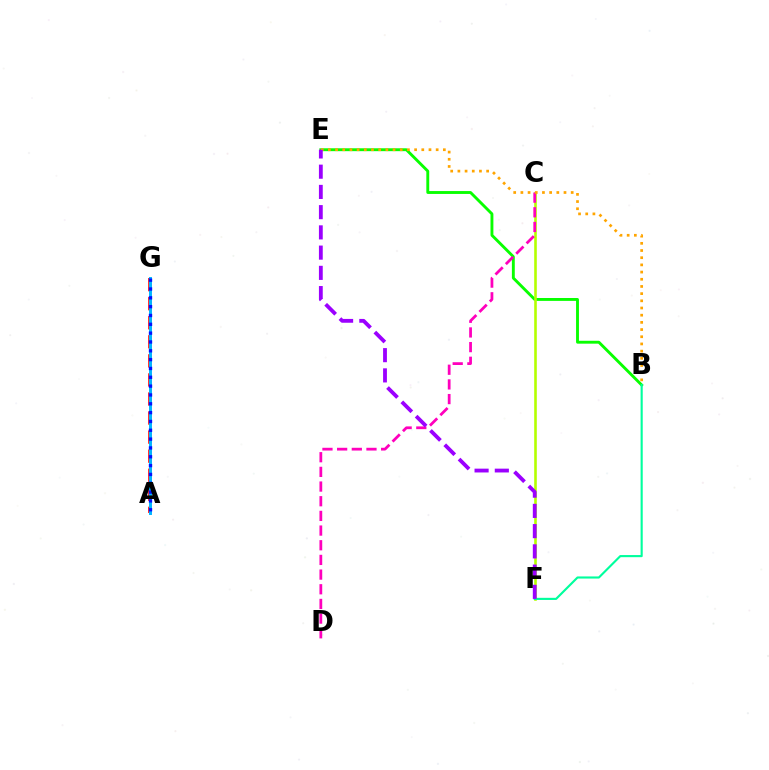{('B', 'E'): [{'color': '#08ff00', 'line_style': 'solid', 'thickness': 2.08}, {'color': '#ffa500', 'line_style': 'dotted', 'thickness': 1.95}], ('A', 'G'): [{'color': '#ff0000', 'line_style': 'dashed', 'thickness': 2.59}, {'color': '#00b5ff', 'line_style': 'solid', 'thickness': 2.12}, {'color': '#0010ff', 'line_style': 'dotted', 'thickness': 2.4}], ('C', 'F'): [{'color': '#b3ff00', 'line_style': 'solid', 'thickness': 1.87}], ('B', 'F'): [{'color': '#00ff9d', 'line_style': 'solid', 'thickness': 1.53}], ('C', 'D'): [{'color': '#ff00bd', 'line_style': 'dashed', 'thickness': 1.99}], ('E', 'F'): [{'color': '#9b00ff', 'line_style': 'dashed', 'thickness': 2.75}]}